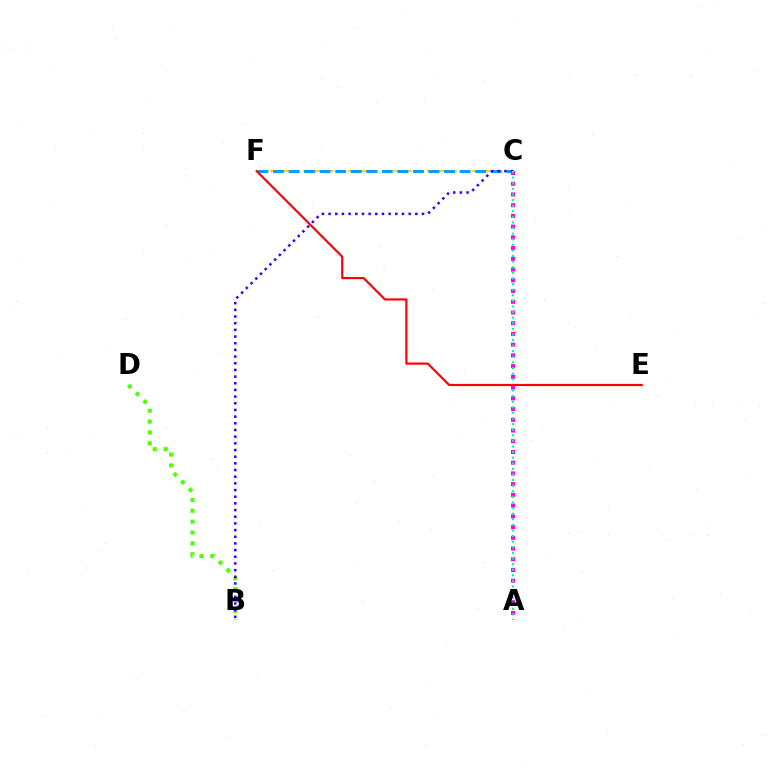{('B', 'D'): [{'color': '#4fff00', 'line_style': 'dotted', 'thickness': 2.95}], ('A', 'C'): [{'color': '#ff00ed', 'line_style': 'dotted', 'thickness': 2.91}, {'color': '#00ff86', 'line_style': 'dotted', 'thickness': 1.52}], ('C', 'F'): [{'color': '#ffd500', 'line_style': 'dashed', 'thickness': 1.52}, {'color': '#009eff', 'line_style': 'dashed', 'thickness': 2.11}], ('B', 'C'): [{'color': '#3700ff', 'line_style': 'dotted', 'thickness': 1.81}], ('E', 'F'): [{'color': '#ff0000', 'line_style': 'solid', 'thickness': 1.56}]}